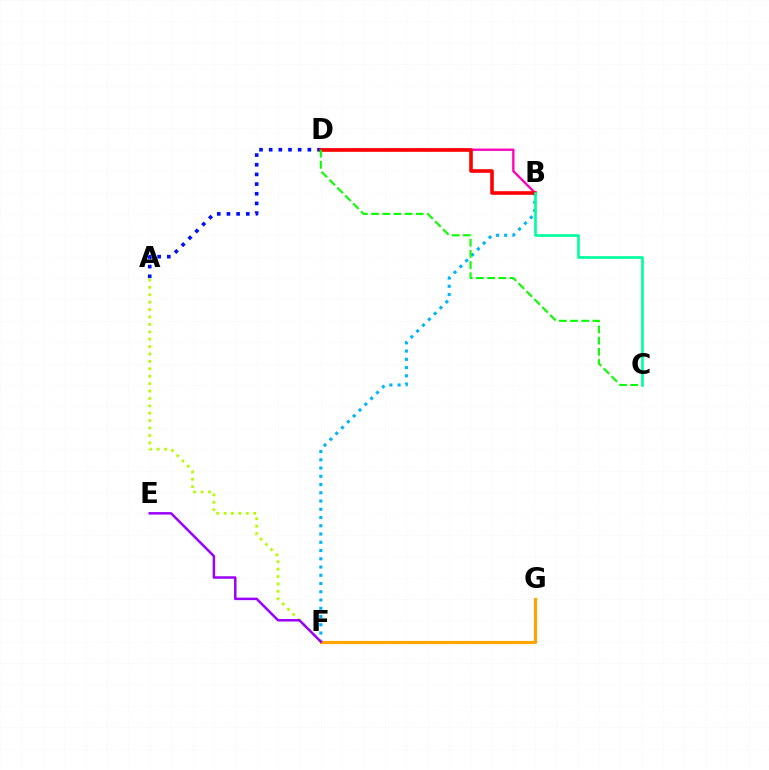{('B', 'D'): [{'color': '#ff00bd', 'line_style': 'solid', 'thickness': 1.67}, {'color': '#ff0000', 'line_style': 'solid', 'thickness': 2.6}], ('A', 'D'): [{'color': '#0010ff', 'line_style': 'dotted', 'thickness': 2.63}], ('B', 'F'): [{'color': '#00b5ff', 'line_style': 'dotted', 'thickness': 2.24}], ('F', 'G'): [{'color': '#ffa500', 'line_style': 'solid', 'thickness': 2.3}], ('A', 'F'): [{'color': '#b3ff00', 'line_style': 'dotted', 'thickness': 2.01}], ('C', 'D'): [{'color': '#08ff00', 'line_style': 'dashed', 'thickness': 1.52}], ('E', 'F'): [{'color': '#9b00ff', 'line_style': 'solid', 'thickness': 1.79}], ('B', 'C'): [{'color': '#00ff9d', 'line_style': 'solid', 'thickness': 1.92}]}